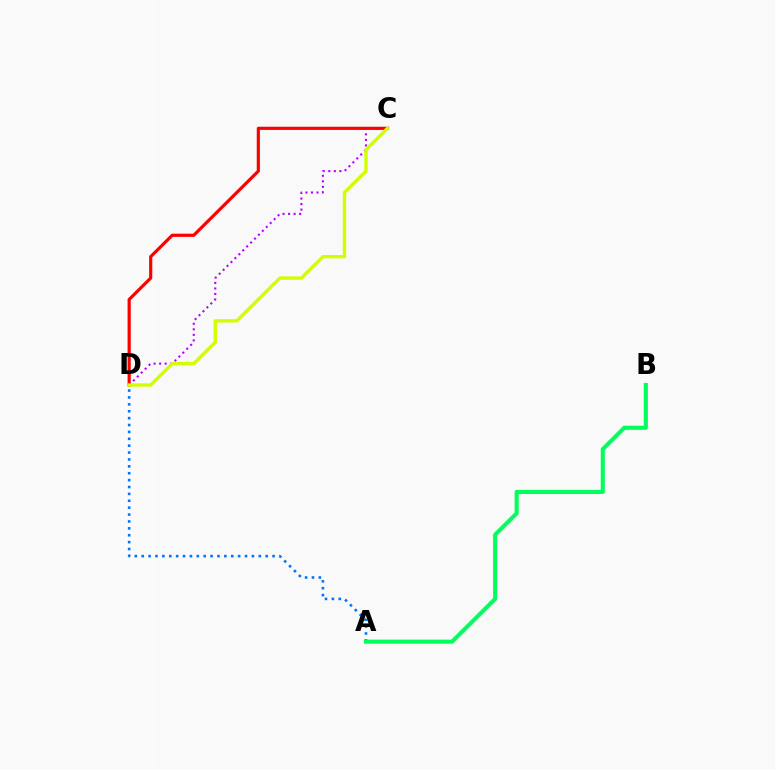{('A', 'D'): [{'color': '#0074ff', 'line_style': 'dotted', 'thickness': 1.87}], ('C', 'D'): [{'color': '#b900ff', 'line_style': 'dotted', 'thickness': 1.5}, {'color': '#ff0000', 'line_style': 'solid', 'thickness': 2.29}, {'color': '#d1ff00', 'line_style': 'solid', 'thickness': 2.43}], ('A', 'B'): [{'color': '#00ff5c', 'line_style': 'solid', 'thickness': 2.94}]}